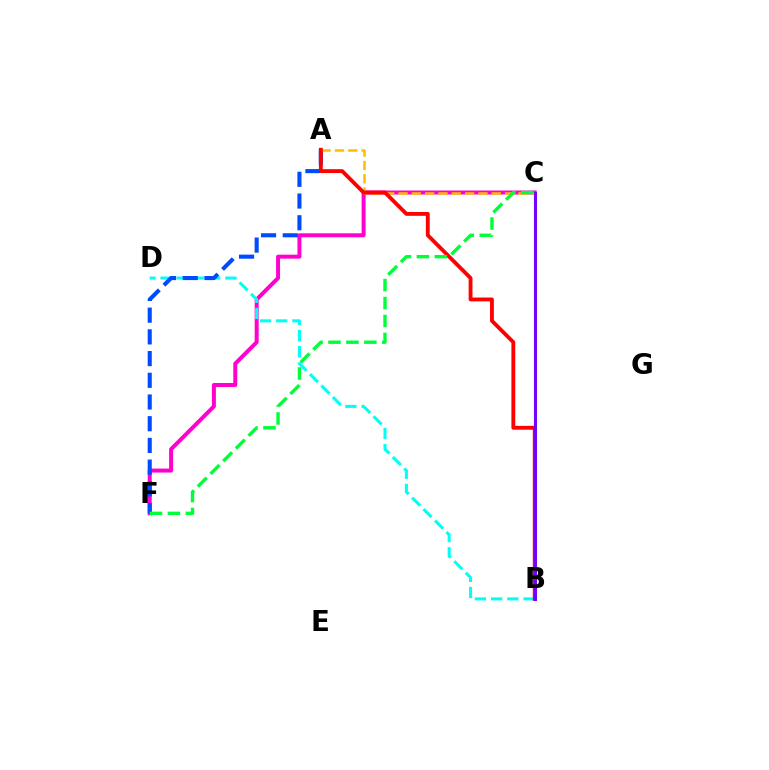{('B', 'C'): [{'color': '#84ff00', 'line_style': 'solid', 'thickness': 1.72}, {'color': '#7200ff', 'line_style': 'solid', 'thickness': 2.12}], ('C', 'F'): [{'color': '#ff00cf', 'line_style': 'solid', 'thickness': 2.87}, {'color': '#00ff39', 'line_style': 'dashed', 'thickness': 2.44}], ('B', 'D'): [{'color': '#00fff6', 'line_style': 'dashed', 'thickness': 2.2}], ('A', 'F'): [{'color': '#004bff', 'line_style': 'dashed', 'thickness': 2.95}], ('A', 'C'): [{'color': '#ffbd00', 'line_style': 'dashed', 'thickness': 1.81}], ('A', 'B'): [{'color': '#ff0000', 'line_style': 'solid', 'thickness': 2.77}]}